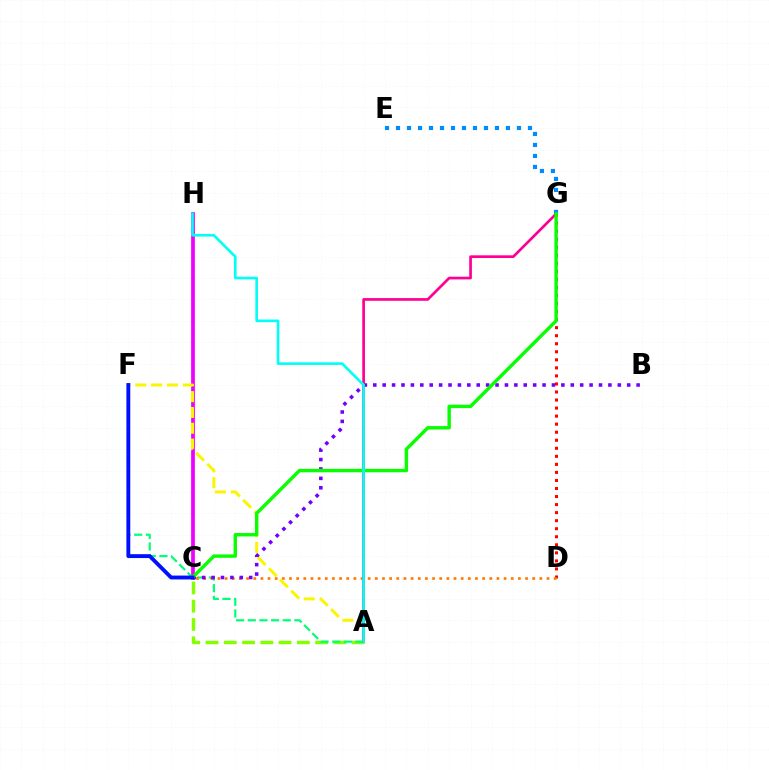{('A', 'C'): [{'color': '#84ff00', 'line_style': 'dashed', 'thickness': 2.48}], ('C', 'H'): [{'color': '#ee00ff', 'line_style': 'solid', 'thickness': 2.69}], ('A', 'F'): [{'color': '#00ff74', 'line_style': 'dashed', 'thickness': 1.58}, {'color': '#fcf500', 'line_style': 'dashed', 'thickness': 2.15}], ('D', 'G'): [{'color': '#ff0000', 'line_style': 'dotted', 'thickness': 2.19}], ('C', 'D'): [{'color': '#ff7c00', 'line_style': 'dotted', 'thickness': 1.94}], ('E', 'G'): [{'color': '#008cff', 'line_style': 'dotted', 'thickness': 2.99}], ('B', 'C'): [{'color': '#7200ff', 'line_style': 'dotted', 'thickness': 2.56}], ('A', 'G'): [{'color': '#ff0094', 'line_style': 'solid', 'thickness': 1.94}], ('C', 'G'): [{'color': '#08ff00', 'line_style': 'solid', 'thickness': 2.45}], ('A', 'H'): [{'color': '#00fff6', 'line_style': 'solid', 'thickness': 1.88}], ('C', 'F'): [{'color': '#0010ff', 'line_style': 'solid', 'thickness': 2.79}]}